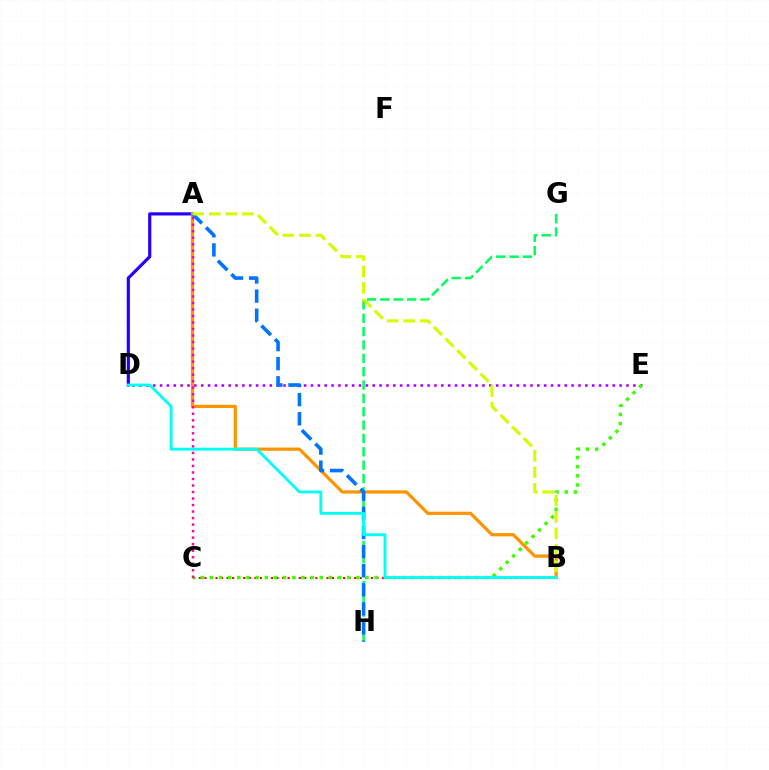{('A', 'D'): [{'color': '#2500ff', 'line_style': 'solid', 'thickness': 2.28}], ('A', 'B'): [{'color': '#ff9400', 'line_style': 'solid', 'thickness': 2.32}, {'color': '#d1ff00', 'line_style': 'dashed', 'thickness': 2.24}], ('D', 'E'): [{'color': '#b900ff', 'line_style': 'dotted', 'thickness': 1.86}], ('G', 'H'): [{'color': '#00ff5c', 'line_style': 'dashed', 'thickness': 1.81}], ('A', 'H'): [{'color': '#0074ff', 'line_style': 'dashed', 'thickness': 2.6}], ('B', 'C'): [{'color': '#ff0000', 'line_style': 'dotted', 'thickness': 1.51}], ('C', 'E'): [{'color': '#3dff00', 'line_style': 'dotted', 'thickness': 2.49}], ('A', 'C'): [{'color': '#ff00ac', 'line_style': 'dotted', 'thickness': 1.77}], ('B', 'D'): [{'color': '#00fff6', 'line_style': 'solid', 'thickness': 2.06}]}